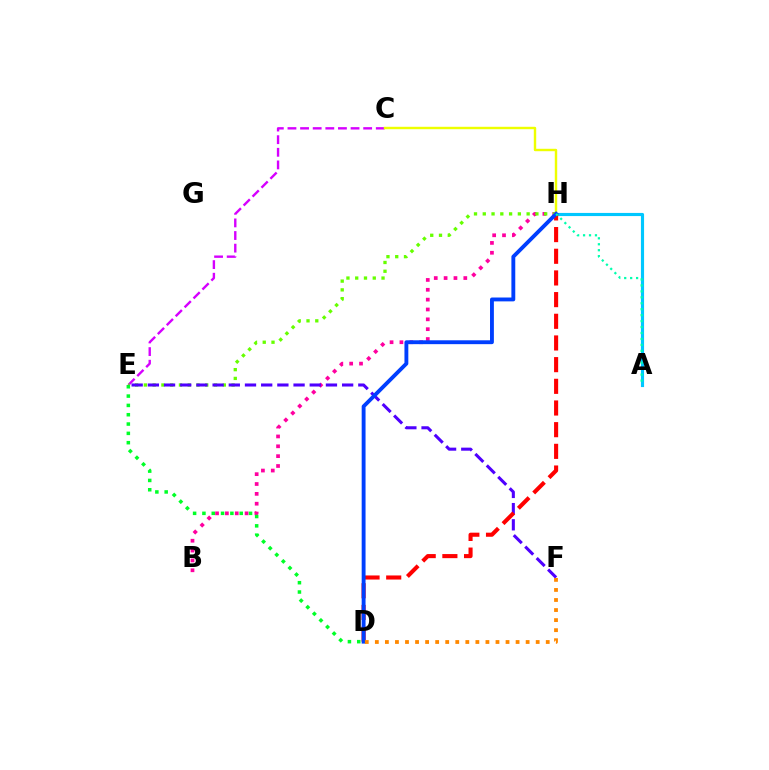{('B', 'H'): [{'color': '#ff00a0', 'line_style': 'dotted', 'thickness': 2.68}], ('A', 'H'): [{'color': '#00c7ff', 'line_style': 'solid', 'thickness': 2.26}, {'color': '#00ffaf', 'line_style': 'dotted', 'thickness': 1.62}], ('C', 'E'): [{'color': '#d600ff', 'line_style': 'dashed', 'thickness': 1.71}], ('E', 'H'): [{'color': '#66ff00', 'line_style': 'dotted', 'thickness': 2.38}], ('E', 'F'): [{'color': '#4f00ff', 'line_style': 'dashed', 'thickness': 2.2}], ('C', 'H'): [{'color': '#eeff00', 'line_style': 'solid', 'thickness': 1.74}], ('D', 'E'): [{'color': '#00ff27', 'line_style': 'dotted', 'thickness': 2.53}], ('D', 'H'): [{'color': '#ff0000', 'line_style': 'dashed', 'thickness': 2.94}, {'color': '#003fff', 'line_style': 'solid', 'thickness': 2.79}], ('D', 'F'): [{'color': '#ff8800', 'line_style': 'dotted', 'thickness': 2.73}]}